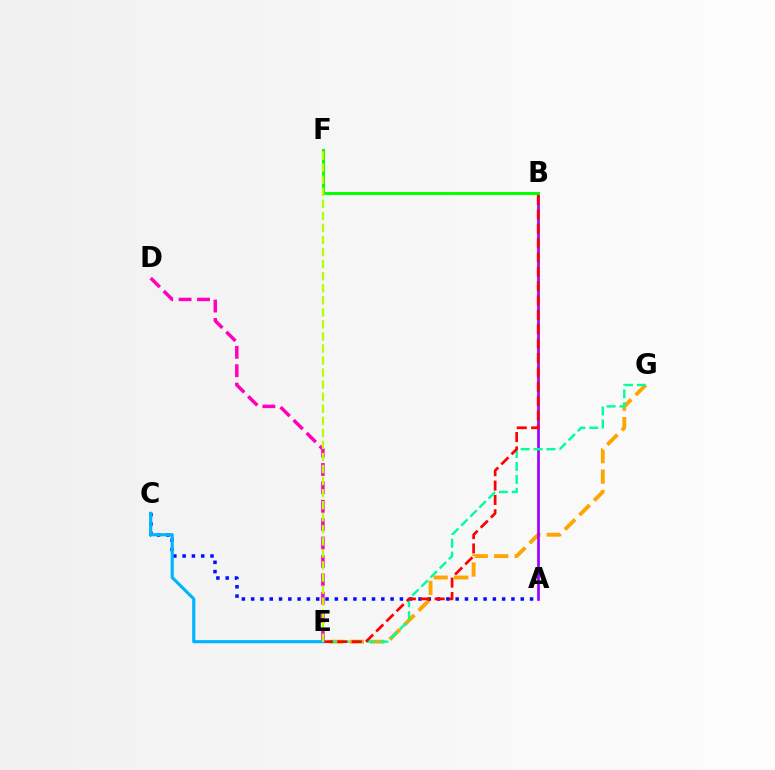{('E', 'G'): [{'color': '#ffa500', 'line_style': 'dashed', 'thickness': 2.78}, {'color': '#00ff9d', 'line_style': 'dashed', 'thickness': 1.75}], ('D', 'E'): [{'color': '#ff00bd', 'line_style': 'dashed', 'thickness': 2.5}], ('A', 'C'): [{'color': '#0010ff', 'line_style': 'dotted', 'thickness': 2.53}], ('A', 'B'): [{'color': '#9b00ff', 'line_style': 'solid', 'thickness': 1.92}], ('B', 'F'): [{'color': '#08ff00', 'line_style': 'solid', 'thickness': 2.17}], ('B', 'E'): [{'color': '#ff0000', 'line_style': 'dashed', 'thickness': 1.95}], ('C', 'E'): [{'color': '#00b5ff', 'line_style': 'solid', 'thickness': 2.25}], ('E', 'F'): [{'color': '#b3ff00', 'line_style': 'dashed', 'thickness': 1.64}]}